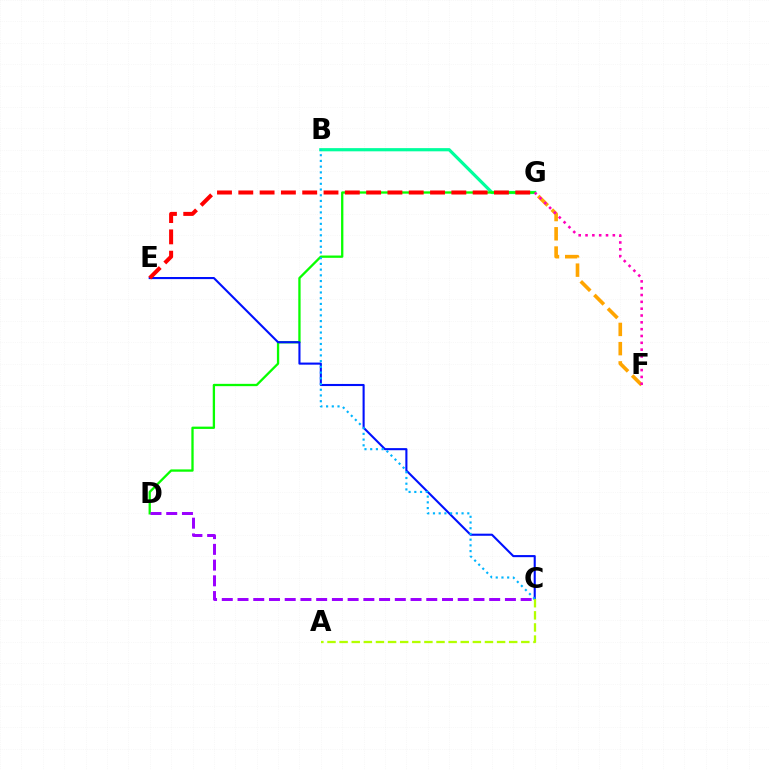{('B', 'G'): [{'color': '#00ff9d', 'line_style': 'solid', 'thickness': 2.3}], ('D', 'G'): [{'color': '#08ff00', 'line_style': 'solid', 'thickness': 1.66}], ('F', 'G'): [{'color': '#ffa500', 'line_style': 'dashed', 'thickness': 2.61}, {'color': '#ff00bd', 'line_style': 'dotted', 'thickness': 1.85}], ('C', 'E'): [{'color': '#0010ff', 'line_style': 'solid', 'thickness': 1.51}], ('E', 'G'): [{'color': '#ff0000', 'line_style': 'dashed', 'thickness': 2.89}], ('A', 'C'): [{'color': '#b3ff00', 'line_style': 'dashed', 'thickness': 1.65}], ('B', 'C'): [{'color': '#00b5ff', 'line_style': 'dotted', 'thickness': 1.55}], ('C', 'D'): [{'color': '#9b00ff', 'line_style': 'dashed', 'thickness': 2.14}]}